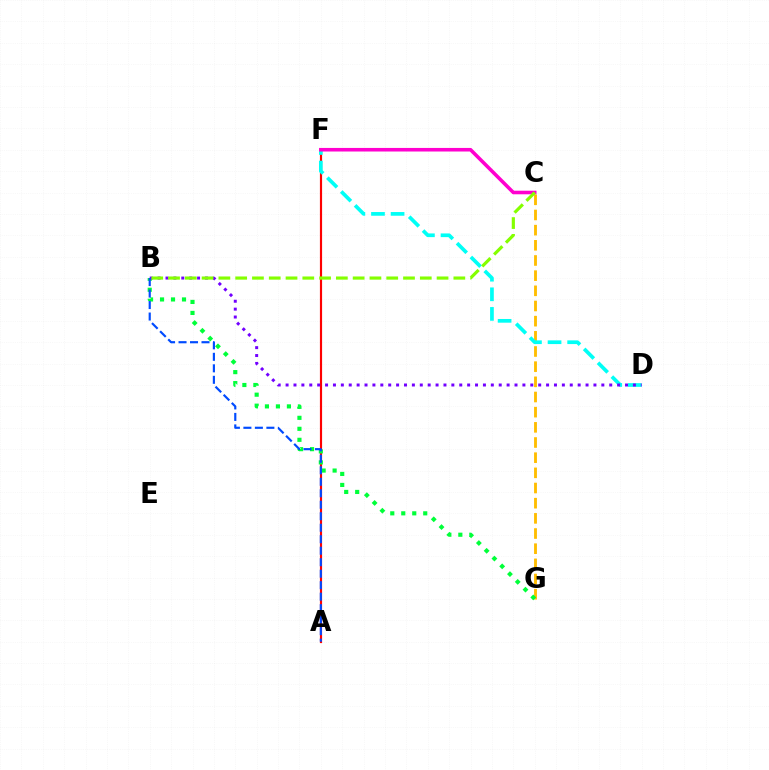{('A', 'F'): [{'color': '#ff0000', 'line_style': 'solid', 'thickness': 1.56}], ('C', 'G'): [{'color': '#ffbd00', 'line_style': 'dashed', 'thickness': 2.06}], ('D', 'F'): [{'color': '#00fff6', 'line_style': 'dashed', 'thickness': 2.66}], ('B', 'G'): [{'color': '#00ff39', 'line_style': 'dotted', 'thickness': 2.99}], ('C', 'F'): [{'color': '#ff00cf', 'line_style': 'solid', 'thickness': 2.58}], ('B', 'D'): [{'color': '#7200ff', 'line_style': 'dotted', 'thickness': 2.14}], ('B', 'C'): [{'color': '#84ff00', 'line_style': 'dashed', 'thickness': 2.28}], ('A', 'B'): [{'color': '#004bff', 'line_style': 'dashed', 'thickness': 1.56}]}